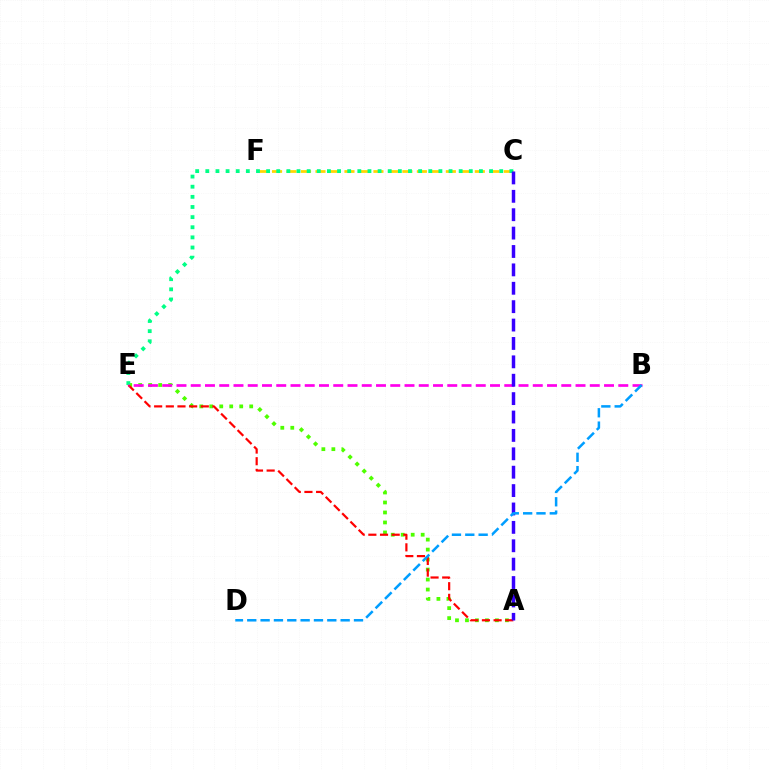{('C', 'F'): [{'color': '#ffd500', 'line_style': 'dashed', 'thickness': 1.97}], ('A', 'E'): [{'color': '#4fff00', 'line_style': 'dotted', 'thickness': 2.71}, {'color': '#ff0000', 'line_style': 'dashed', 'thickness': 1.58}], ('C', 'E'): [{'color': '#00ff86', 'line_style': 'dotted', 'thickness': 2.75}], ('B', 'E'): [{'color': '#ff00ed', 'line_style': 'dashed', 'thickness': 1.94}], ('A', 'C'): [{'color': '#3700ff', 'line_style': 'dashed', 'thickness': 2.5}], ('B', 'D'): [{'color': '#009eff', 'line_style': 'dashed', 'thickness': 1.81}]}